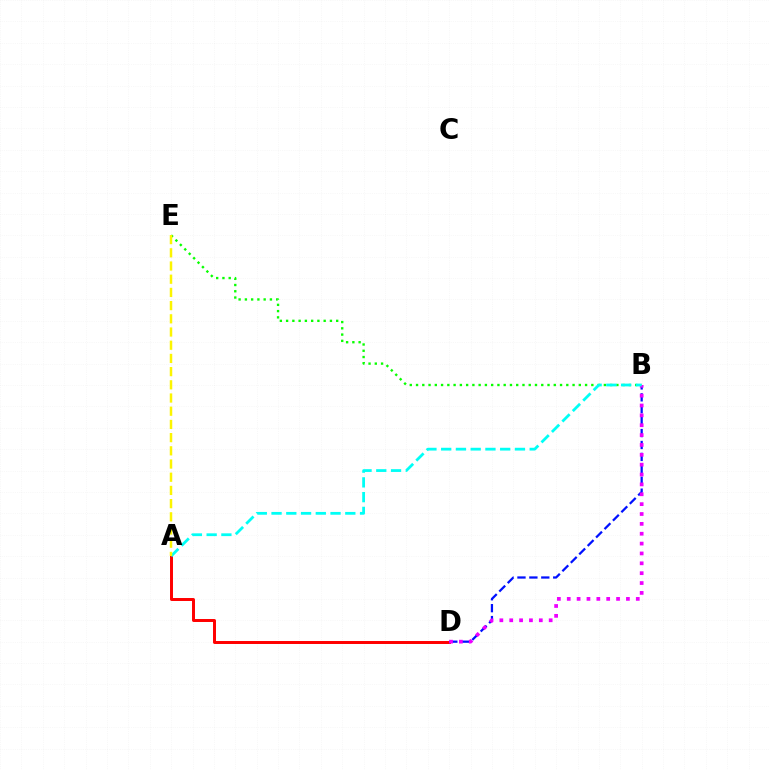{('A', 'D'): [{'color': '#ff0000', 'line_style': 'solid', 'thickness': 2.14}], ('B', 'D'): [{'color': '#0010ff', 'line_style': 'dashed', 'thickness': 1.62}, {'color': '#ee00ff', 'line_style': 'dotted', 'thickness': 2.68}], ('B', 'E'): [{'color': '#08ff00', 'line_style': 'dotted', 'thickness': 1.7}], ('A', 'B'): [{'color': '#00fff6', 'line_style': 'dashed', 'thickness': 2.0}], ('A', 'E'): [{'color': '#fcf500', 'line_style': 'dashed', 'thickness': 1.79}]}